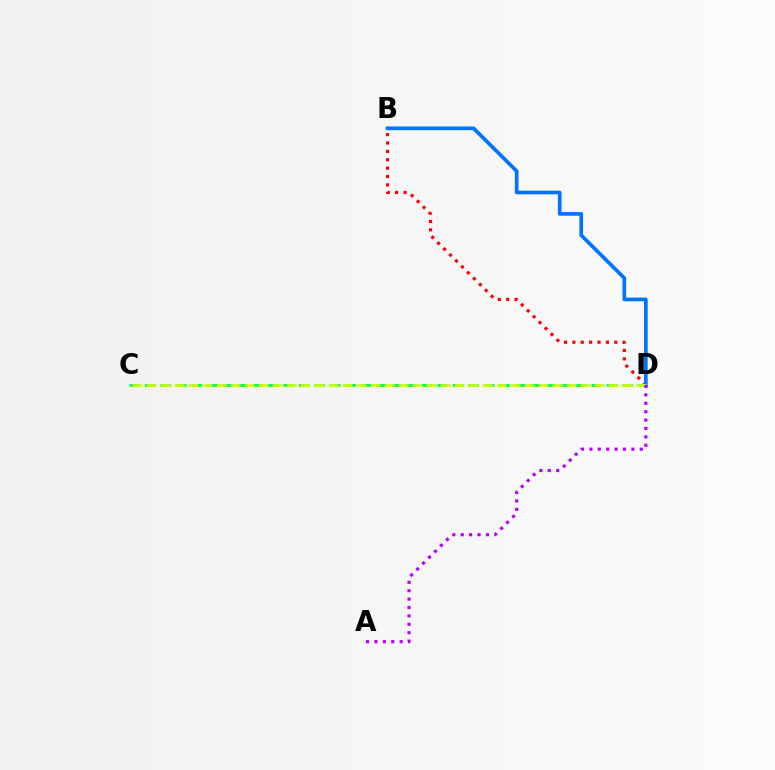{('B', 'D'): [{'color': '#ff0000', 'line_style': 'dotted', 'thickness': 2.28}, {'color': '#0074ff', 'line_style': 'solid', 'thickness': 2.66}], ('C', 'D'): [{'color': '#00ff5c', 'line_style': 'dashed', 'thickness': 2.09}, {'color': '#d1ff00', 'line_style': 'dashed', 'thickness': 1.9}], ('A', 'D'): [{'color': '#b900ff', 'line_style': 'dotted', 'thickness': 2.28}]}